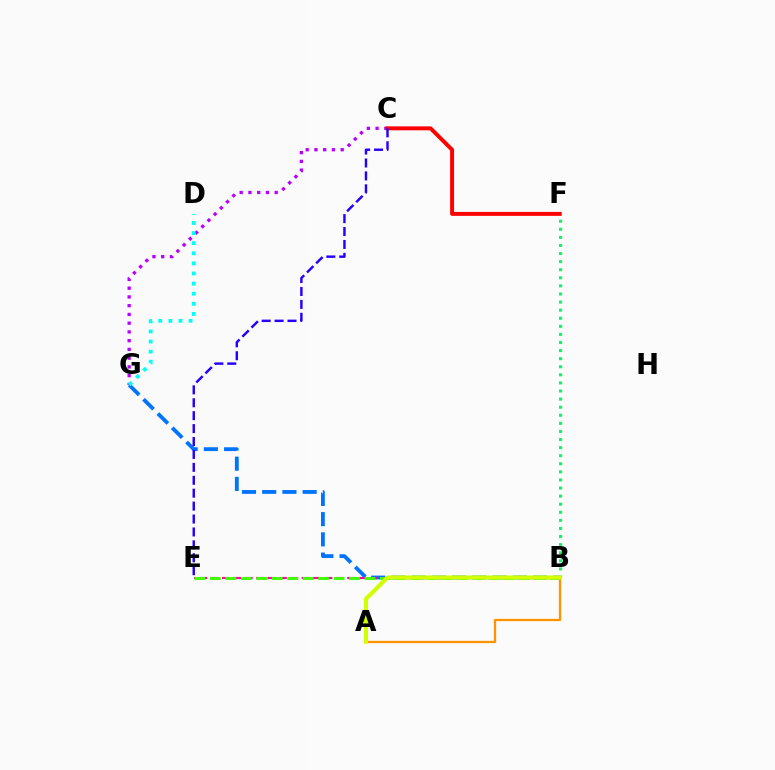{('B', 'G'): [{'color': '#0074ff', 'line_style': 'dashed', 'thickness': 2.75}], ('C', 'G'): [{'color': '#b900ff', 'line_style': 'dotted', 'thickness': 2.38}], ('D', 'G'): [{'color': '#00fff6', 'line_style': 'dotted', 'thickness': 2.74}], ('B', 'F'): [{'color': '#00ff5c', 'line_style': 'dotted', 'thickness': 2.2}], ('C', 'F'): [{'color': '#ff0000', 'line_style': 'solid', 'thickness': 2.84}], ('B', 'E'): [{'color': '#ff00ac', 'line_style': 'dashed', 'thickness': 1.55}, {'color': '#3dff00', 'line_style': 'dashed', 'thickness': 2.1}], ('C', 'E'): [{'color': '#2500ff', 'line_style': 'dashed', 'thickness': 1.75}], ('A', 'B'): [{'color': '#ff9400', 'line_style': 'solid', 'thickness': 1.64}, {'color': '#d1ff00', 'line_style': 'solid', 'thickness': 2.97}]}